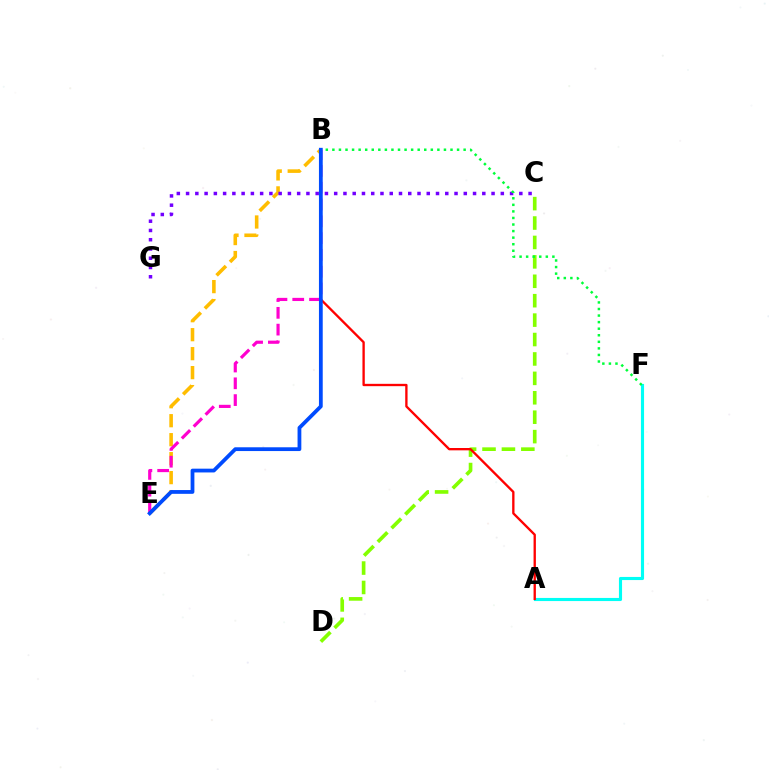{('A', 'F'): [{'color': '#00fff6', 'line_style': 'solid', 'thickness': 2.24}], ('B', 'E'): [{'color': '#ffbd00', 'line_style': 'dashed', 'thickness': 2.58}, {'color': '#ff00cf', 'line_style': 'dashed', 'thickness': 2.28}, {'color': '#004bff', 'line_style': 'solid', 'thickness': 2.72}], ('C', 'D'): [{'color': '#84ff00', 'line_style': 'dashed', 'thickness': 2.64}], ('C', 'G'): [{'color': '#7200ff', 'line_style': 'dotted', 'thickness': 2.52}], ('B', 'F'): [{'color': '#00ff39', 'line_style': 'dotted', 'thickness': 1.78}], ('A', 'B'): [{'color': '#ff0000', 'line_style': 'solid', 'thickness': 1.68}]}